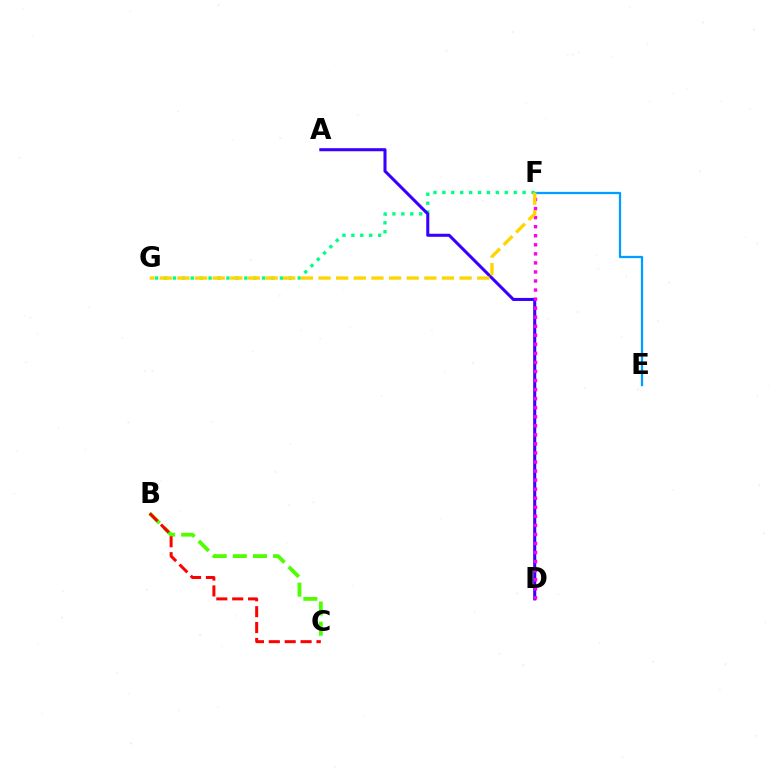{('B', 'C'): [{'color': '#4fff00', 'line_style': 'dashed', 'thickness': 2.74}, {'color': '#ff0000', 'line_style': 'dashed', 'thickness': 2.16}], ('E', 'F'): [{'color': '#009eff', 'line_style': 'solid', 'thickness': 1.64}], ('F', 'G'): [{'color': '#00ff86', 'line_style': 'dotted', 'thickness': 2.42}, {'color': '#ffd500', 'line_style': 'dashed', 'thickness': 2.4}], ('A', 'D'): [{'color': '#3700ff', 'line_style': 'solid', 'thickness': 2.21}], ('D', 'F'): [{'color': '#ff00ed', 'line_style': 'dotted', 'thickness': 2.46}]}